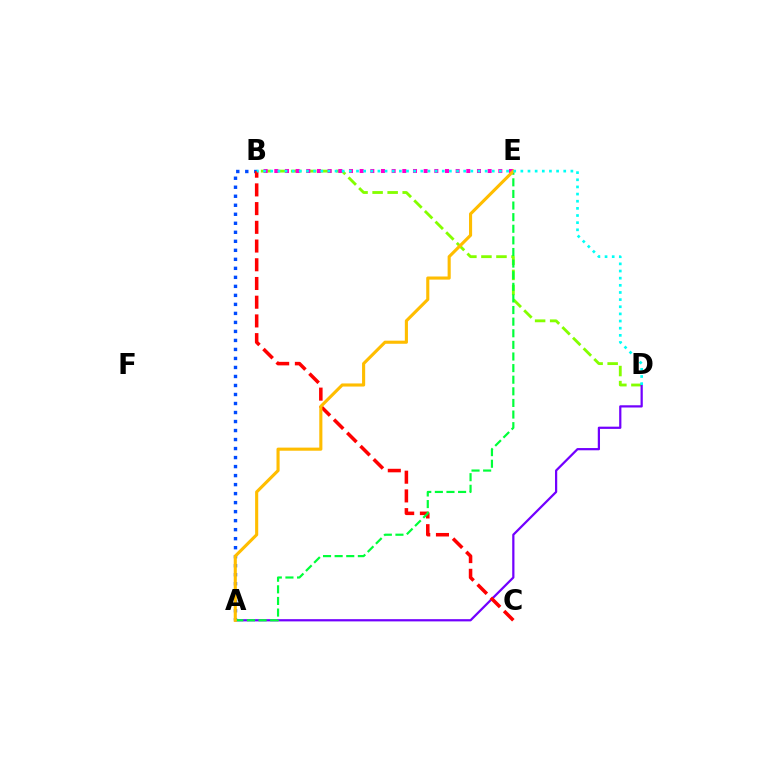{('B', 'D'): [{'color': '#84ff00', 'line_style': 'dashed', 'thickness': 2.04}, {'color': '#00fff6', 'line_style': 'dotted', 'thickness': 1.94}], ('A', 'D'): [{'color': '#7200ff', 'line_style': 'solid', 'thickness': 1.61}], ('A', 'B'): [{'color': '#004bff', 'line_style': 'dotted', 'thickness': 2.45}], ('B', 'C'): [{'color': '#ff0000', 'line_style': 'dashed', 'thickness': 2.54}], ('A', 'E'): [{'color': '#00ff39', 'line_style': 'dashed', 'thickness': 1.58}, {'color': '#ffbd00', 'line_style': 'solid', 'thickness': 2.24}], ('B', 'E'): [{'color': '#ff00cf', 'line_style': 'dotted', 'thickness': 2.9}]}